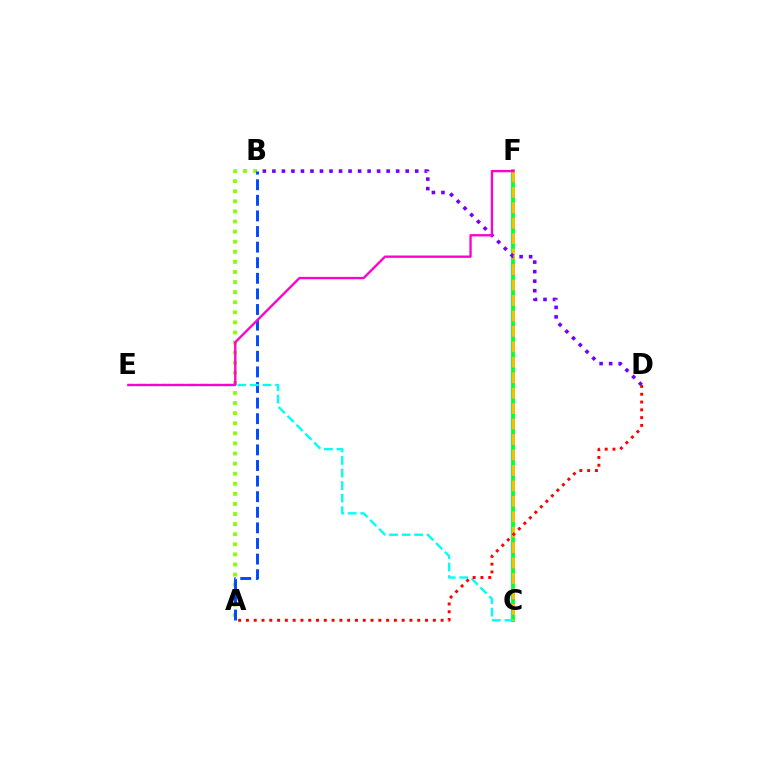{('C', 'F'): [{'color': '#00ff39', 'line_style': 'solid', 'thickness': 2.76}, {'color': '#ffbd00', 'line_style': 'dashed', 'thickness': 2.1}], ('A', 'B'): [{'color': '#84ff00', 'line_style': 'dotted', 'thickness': 2.74}, {'color': '#004bff', 'line_style': 'dashed', 'thickness': 2.12}], ('C', 'E'): [{'color': '#00fff6', 'line_style': 'dashed', 'thickness': 1.71}], ('B', 'D'): [{'color': '#7200ff', 'line_style': 'dotted', 'thickness': 2.59}], ('A', 'D'): [{'color': '#ff0000', 'line_style': 'dotted', 'thickness': 2.12}], ('E', 'F'): [{'color': '#ff00cf', 'line_style': 'solid', 'thickness': 1.69}]}